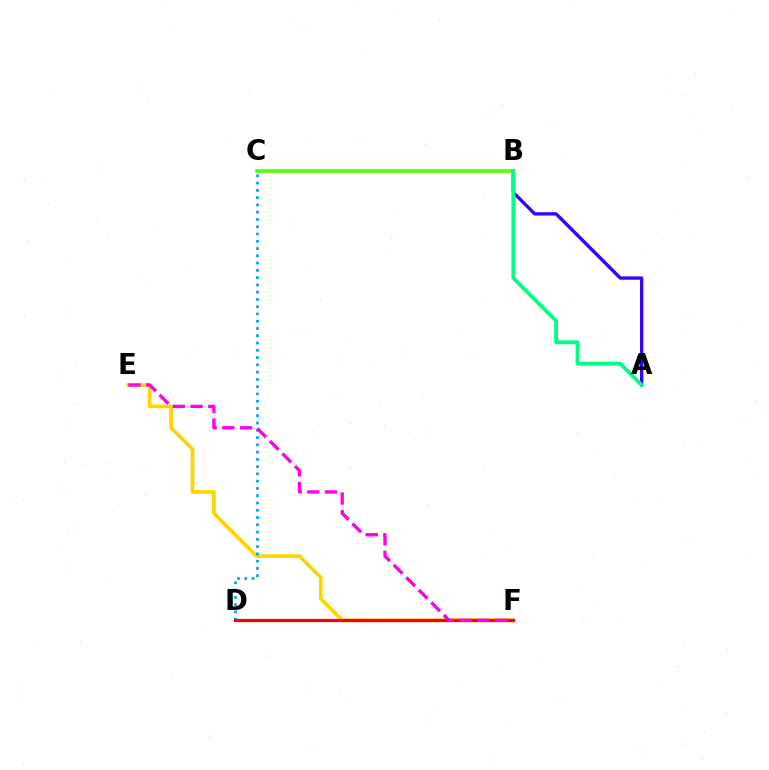{('A', 'B'): [{'color': '#3700ff', 'line_style': 'solid', 'thickness': 2.41}, {'color': '#00ff86', 'line_style': 'solid', 'thickness': 2.76}], ('B', 'C'): [{'color': '#4fff00', 'line_style': 'solid', 'thickness': 2.55}], ('E', 'F'): [{'color': '#ffd500', 'line_style': 'solid', 'thickness': 2.67}, {'color': '#ff00ed', 'line_style': 'dashed', 'thickness': 2.41}], ('C', 'D'): [{'color': '#009eff', 'line_style': 'dotted', 'thickness': 1.98}], ('D', 'F'): [{'color': '#ff0000', 'line_style': 'solid', 'thickness': 2.3}]}